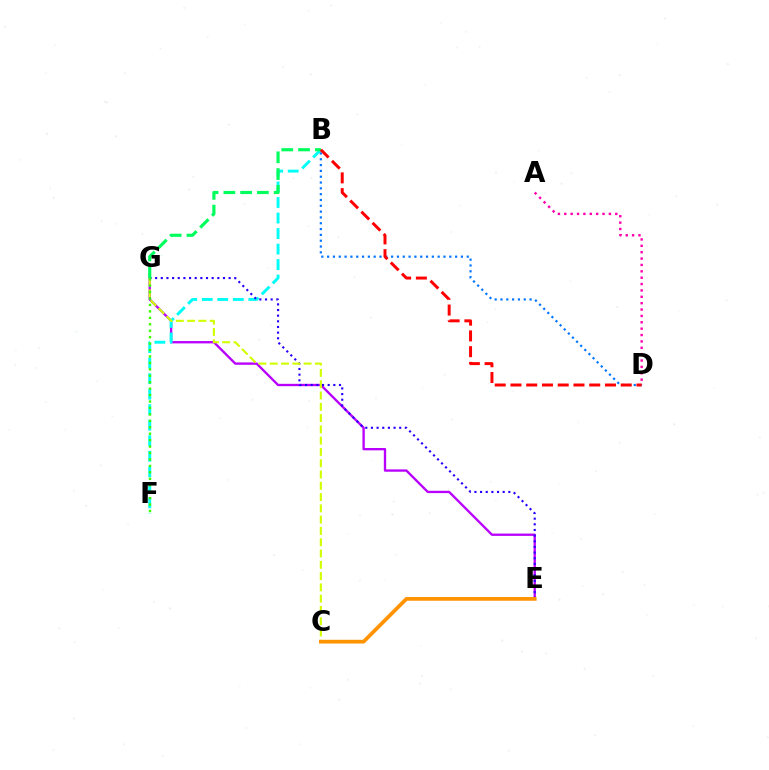{('E', 'G'): [{'color': '#b900ff', 'line_style': 'solid', 'thickness': 1.68}, {'color': '#2500ff', 'line_style': 'dotted', 'thickness': 1.54}], ('B', 'F'): [{'color': '#00fff6', 'line_style': 'dashed', 'thickness': 2.11}], ('B', 'D'): [{'color': '#0074ff', 'line_style': 'dotted', 'thickness': 1.58}, {'color': '#ff0000', 'line_style': 'dashed', 'thickness': 2.14}], ('C', 'G'): [{'color': '#d1ff00', 'line_style': 'dashed', 'thickness': 1.53}], ('B', 'G'): [{'color': '#00ff5c', 'line_style': 'dashed', 'thickness': 2.28}], ('F', 'G'): [{'color': '#3dff00', 'line_style': 'dotted', 'thickness': 1.75}], ('C', 'E'): [{'color': '#ff9400', 'line_style': 'solid', 'thickness': 2.69}], ('A', 'D'): [{'color': '#ff00ac', 'line_style': 'dotted', 'thickness': 1.73}]}